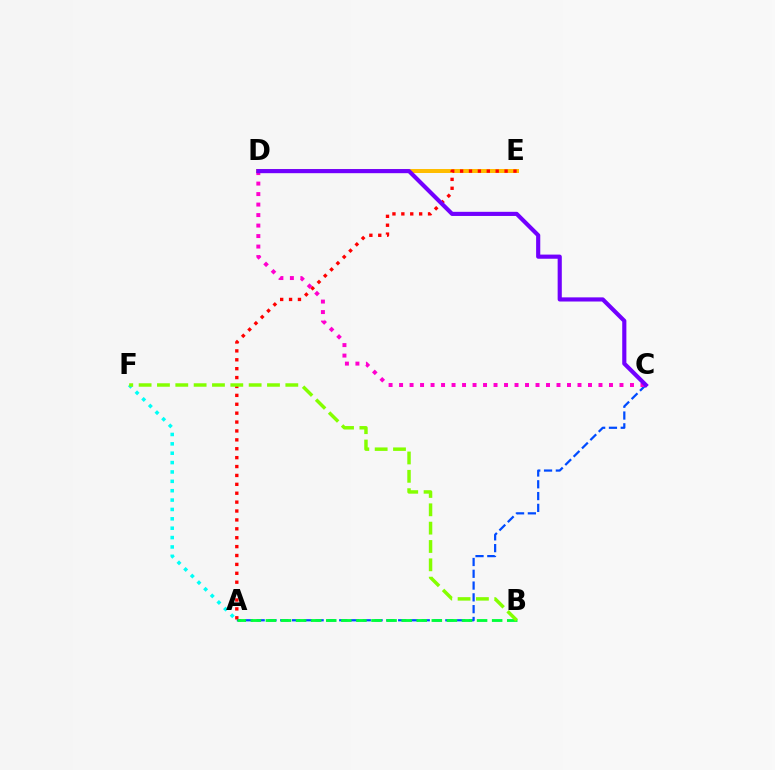{('D', 'E'): [{'color': '#ffbd00', 'line_style': 'solid', 'thickness': 2.87}], ('A', 'F'): [{'color': '#00fff6', 'line_style': 'dotted', 'thickness': 2.55}], ('A', 'C'): [{'color': '#004bff', 'line_style': 'dashed', 'thickness': 1.6}], ('A', 'E'): [{'color': '#ff0000', 'line_style': 'dotted', 'thickness': 2.42}], ('A', 'B'): [{'color': '#00ff39', 'line_style': 'dashed', 'thickness': 2.05}], ('C', 'D'): [{'color': '#ff00cf', 'line_style': 'dotted', 'thickness': 2.85}, {'color': '#7200ff', 'line_style': 'solid', 'thickness': 2.99}], ('B', 'F'): [{'color': '#84ff00', 'line_style': 'dashed', 'thickness': 2.49}]}